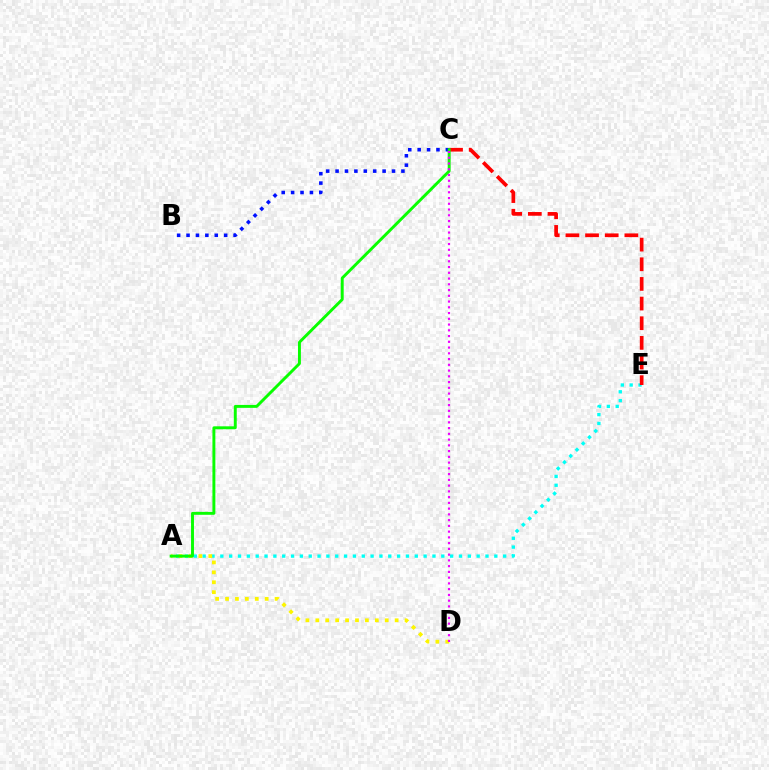{('A', 'E'): [{'color': '#00fff6', 'line_style': 'dotted', 'thickness': 2.4}], ('B', 'C'): [{'color': '#0010ff', 'line_style': 'dotted', 'thickness': 2.56}], ('A', 'D'): [{'color': '#fcf500', 'line_style': 'dotted', 'thickness': 2.69}], ('C', 'E'): [{'color': '#ff0000', 'line_style': 'dashed', 'thickness': 2.67}], ('A', 'C'): [{'color': '#08ff00', 'line_style': 'solid', 'thickness': 2.11}], ('C', 'D'): [{'color': '#ee00ff', 'line_style': 'dotted', 'thickness': 1.56}]}